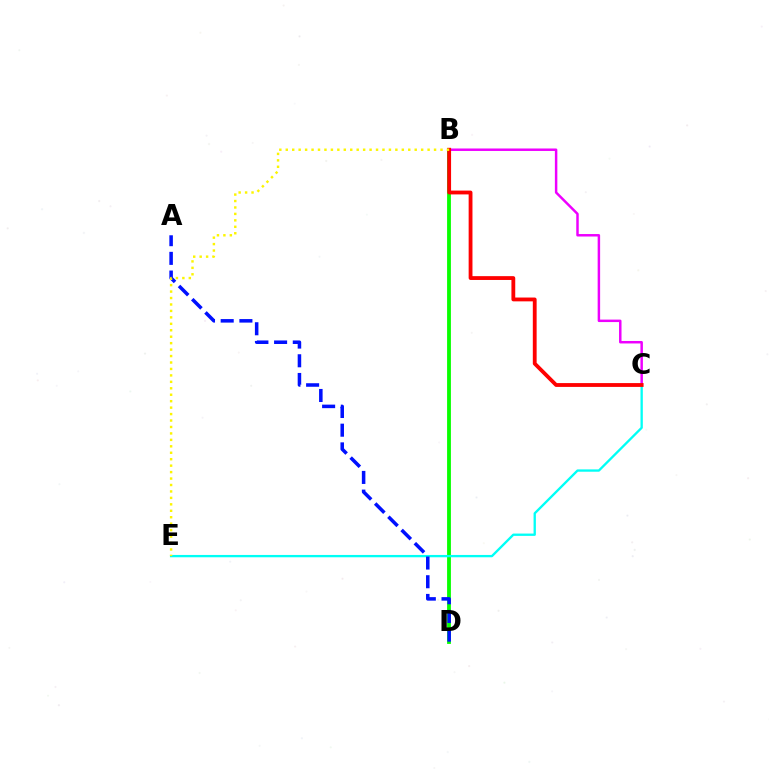{('B', 'D'): [{'color': '#08ff00', 'line_style': 'solid', 'thickness': 2.75}], ('B', 'C'): [{'color': '#ee00ff', 'line_style': 'solid', 'thickness': 1.78}, {'color': '#ff0000', 'line_style': 'solid', 'thickness': 2.75}], ('C', 'E'): [{'color': '#00fff6', 'line_style': 'solid', 'thickness': 1.68}], ('A', 'D'): [{'color': '#0010ff', 'line_style': 'dashed', 'thickness': 2.54}], ('B', 'E'): [{'color': '#fcf500', 'line_style': 'dotted', 'thickness': 1.75}]}